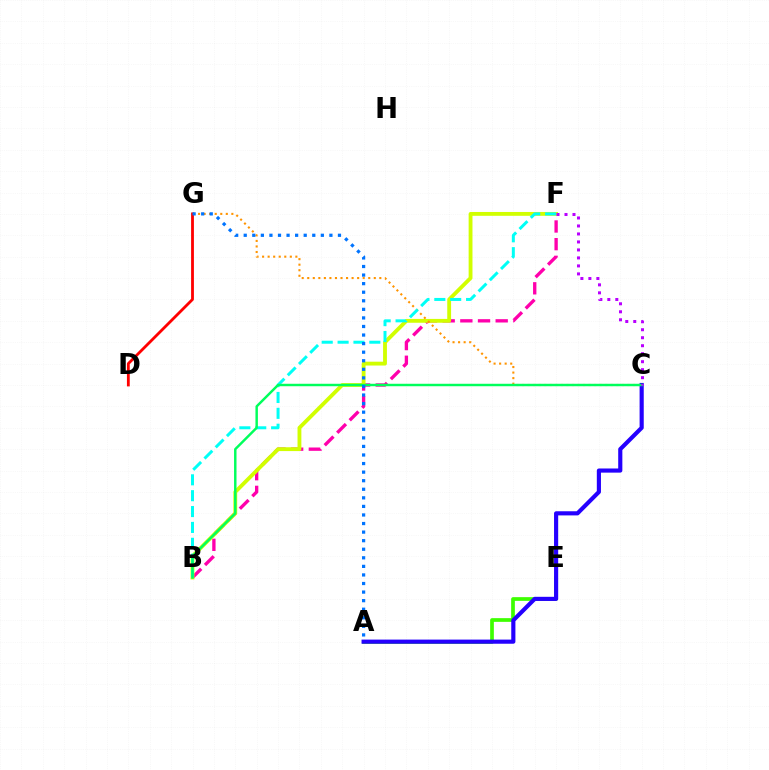{('B', 'F'): [{'color': '#ff00ac', 'line_style': 'dashed', 'thickness': 2.4}, {'color': '#d1ff00', 'line_style': 'solid', 'thickness': 2.77}, {'color': '#00fff6', 'line_style': 'dashed', 'thickness': 2.16}], ('C', 'G'): [{'color': '#ff9400', 'line_style': 'dotted', 'thickness': 1.51}], ('A', 'E'): [{'color': '#3dff00', 'line_style': 'solid', 'thickness': 2.66}], ('A', 'C'): [{'color': '#2500ff', 'line_style': 'solid', 'thickness': 2.98}], ('D', 'G'): [{'color': '#ff0000', 'line_style': 'solid', 'thickness': 2.03}], ('B', 'C'): [{'color': '#00ff5c', 'line_style': 'solid', 'thickness': 1.77}], ('C', 'F'): [{'color': '#b900ff', 'line_style': 'dotted', 'thickness': 2.17}], ('A', 'G'): [{'color': '#0074ff', 'line_style': 'dotted', 'thickness': 2.33}]}